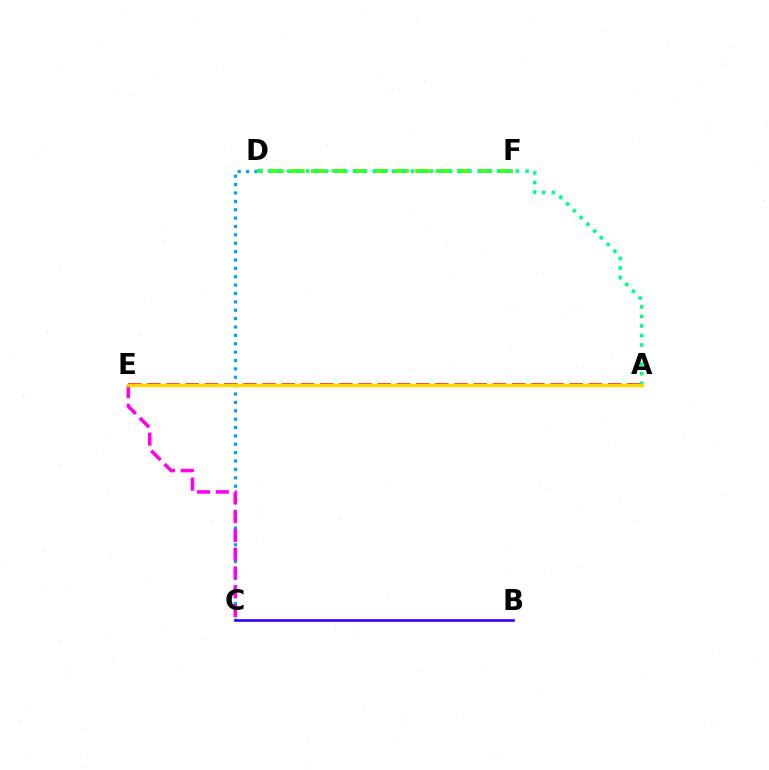{('A', 'E'): [{'color': '#ff0000', 'line_style': 'dashed', 'thickness': 2.61}, {'color': '#ffd500', 'line_style': 'solid', 'thickness': 2.48}], ('C', 'D'): [{'color': '#009eff', 'line_style': 'dotted', 'thickness': 2.28}], ('D', 'F'): [{'color': '#4fff00', 'line_style': 'dashed', 'thickness': 2.83}], ('A', 'D'): [{'color': '#00ff86', 'line_style': 'dotted', 'thickness': 2.59}], ('C', 'E'): [{'color': '#ff00ed', 'line_style': 'dashed', 'thickness': 2.56}], ('B', 'C'): [{'color': '#3700ff', 'line_style': 'solid', 'thickness': 1.9}]}